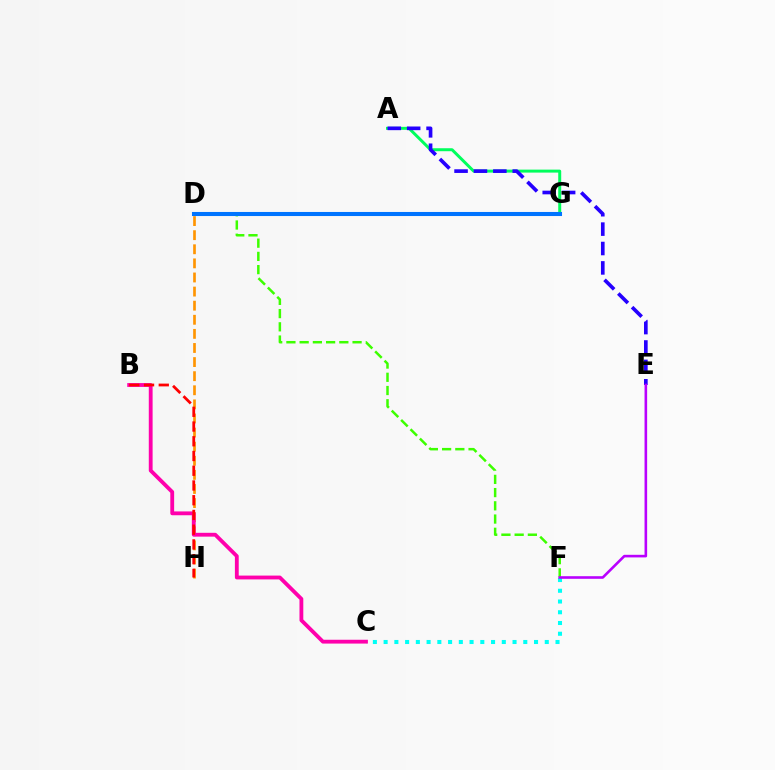{('A', 'G'): [{'color': '#00ff5c', 'line_style': 'solid', 'thickness': 2.14}], ('C', 'F'): [{'color': '#00fff6', 'line_style': 'dotted', 'thickness': 2.92}], ('D', 'F'): [{'color': '#3dff00', 'line_style': 'dashed', 'thickness': 1.8}], ('D', 'G'): [{'color': '#d1ff00', 'line_style': 'dashed', 'thickness': 1.59}, {'color': '#0074ff', 'line_style': 'solid', 'thickness': 2.93}], ('A', 'E'): [{'color': '#2500ff', 'line_style': 'dashed', 'thickness': 2.64}], ('D', 'H'): [{'color': '#ff9400', 'line_style': 'dashed', 'thickness': 1.92}], ('E', 'F'): [{'color': '#b900ff', 'line_style': 'solid', 'thickness': 1.88}], ('B', 'C'): [{'color': '#ff00ac', 'line_style': 'solid', 'thickness': 2.75}], ('B', 'H'): [{'color': '#ff0000', 'line_style': 'dashed', 'thickness': 2.0}]}